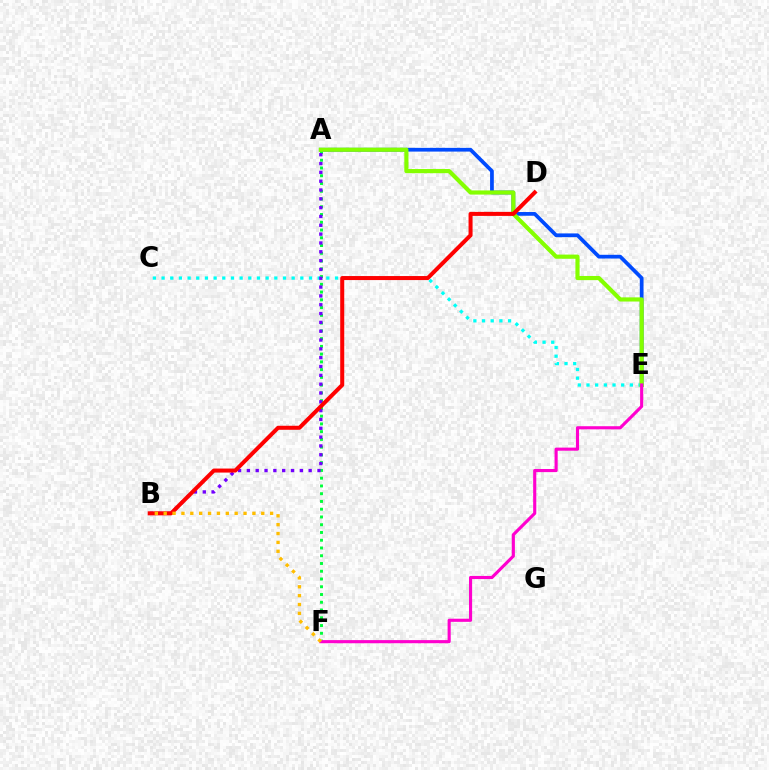{('A', 'E'): [{'color': '#004bff', 'line_style': 'solid', 'thickness': 2.69}, {'color': '#84ff00', 'line_style': 'solid', 'thickness': 3.0}], ('A', 'F'): [{'color': '#00ff39', 'line_style': 'dotted', 'thickness': 2.11}], ('C', 'E'): [{'color': '#00fff6', 'line_style': 'dotted', 'thickness': 2.36}], ('A', 'B'): [{'color': '#7200ff', 'line_style': 'dotted', 'thickness': 2.4}], ('E', 'F'): [{'color': '#ff00cf', 'line_style': 'solid', 'thickness': 2.25}], ('B', 'D'): [{'color': '#ff0000', 'line_style': 'solid', 'thickness': 2.89}], ('B', 'F'): [{'color': '#ffbd00', 'line_style': 'dotted', 'thickness': 2.41}]}